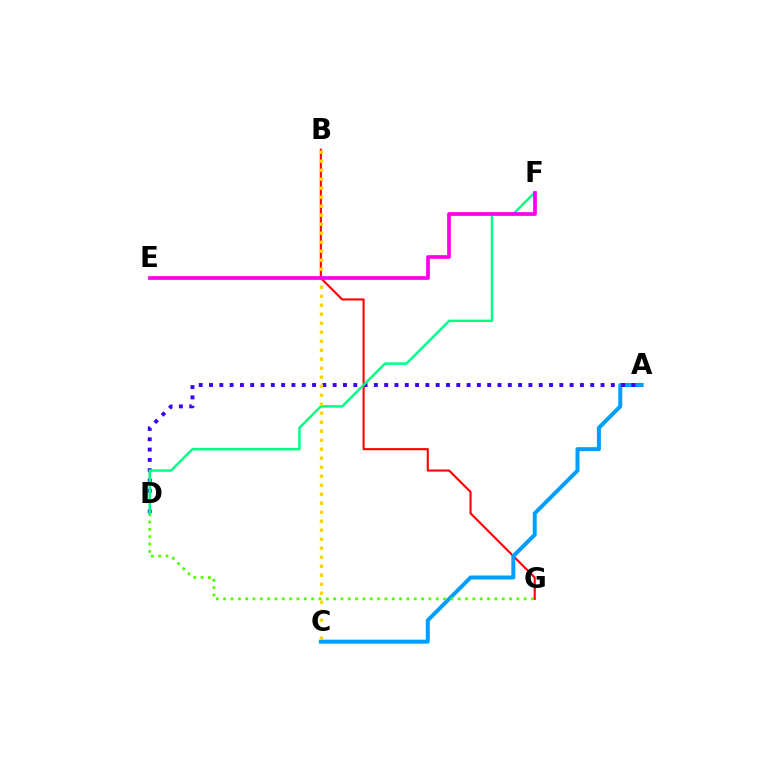{('B', 'G'): [{'color': '#ff0000', 'line_style': 'solid', 'thickness': 1.52}], ('A', 'C'): [{'color': '#009eff', 'line_style': 'solid', 'thickness': 2.87}], ('A', 'D'): [{'color': '#3700ff', 'line_style': 'dotted', 'thickness': 2.8}], ('D', 'G'): [{'color': '#4fff00', 'line_style': 'dotted', 'thickness': 1.99}], ('D', 'F'): [{'color': '#00ff86', 'line_style': 'solid', 'thickness': 1.78}], ('B', 'C'): [{'color': '#ffd500', 'line_style': 'dotted', 'thickness': 2.45}], ('E', 'F'): [{'color': '#ff00ed', 'line_style': 'solid', 'thickness': 2.67}]}